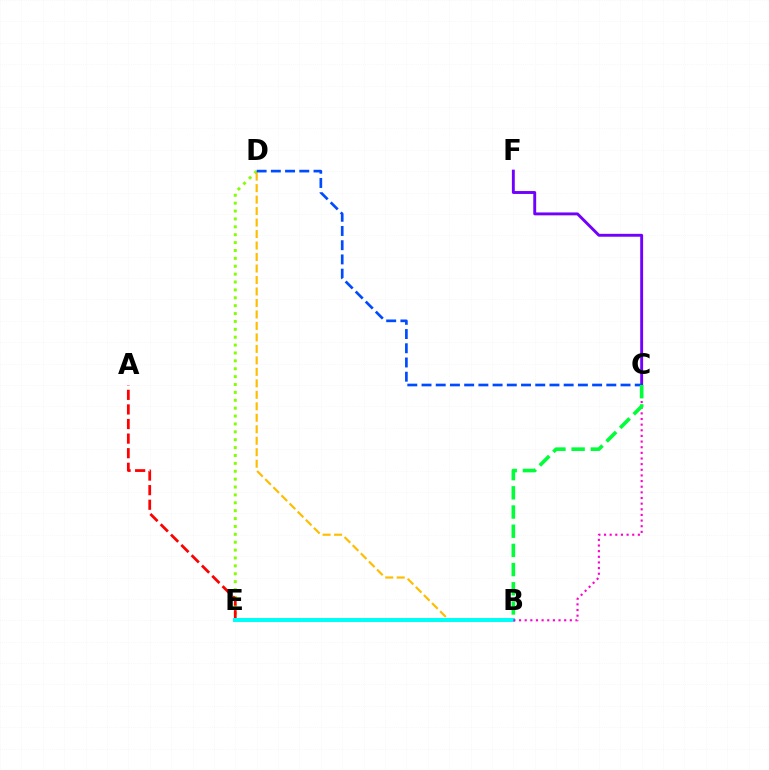{('D', 'E'): [{'color': '#84ff00', 'line_style': 'dotted', 'thickness': 2.14}], ('C', 'F'): [{'color': '#7200ff', 'line_style': 'solid', 'thickness': 2.09}], ('A', 'E'): [{'color': '#ff0000', 'line_style': 'dashed', 'thickness': 1.98}], ('B', 'D'): [{'color': '#ffbd00', 'line_style': 'dashed', 'thickness': 1.56}], ('B', 'E'): [{'color': '#00fff6', 'line_style': 'solid', 'thickness': 2.89}], ('B', 'C'): [{'color': '#ff00cf', 'line_style': 'dotted', 'thickness': 1.53}, {'color': '#00ff39', 'line_style': 'dashed', 'thickness': 2.61}], ('C', 'D'): [{'color': '#004bff', 'line_style': 'dashed', 'thickness': 1.93}]}